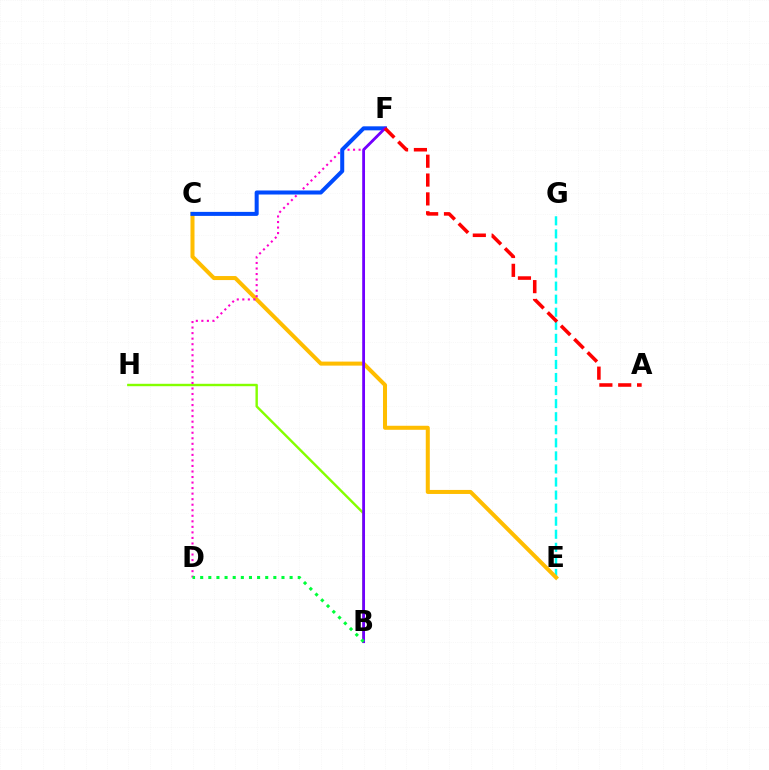{('B', 'H'): [{'color': '#84ff00', 'line_style': 'solid', 'thickness': 1.73}], ('E', 'G'): [{'color': '#00fff6', 'line_style': 'dashed', 'thickness': 1.77}], ('C', 'E'): [{'color': '#ffbd00', 'line_style': 'solid', 'thickness': 2.9}], ('D', 'F'): [{'color': '#ff00cf', 'line_style': 'dotted', 'thickness': 1.5}], ('C', 'F'): [{'color': '#004bff', 'line_style': 'solid', 'thickness': 2.9}], ('B', 'F'): [{'color': '#7200ff', 'line_style': 'solid', 'thickness': 2.02}], ('B', 'D'): [{'color': '#00ff39', 'line_style': 'dotted', 'thickness': 2.21}], ('A', 'F'): [{'color': '#ff0000', 'line_style': 'dashed', 'thickness': 2.56}]}